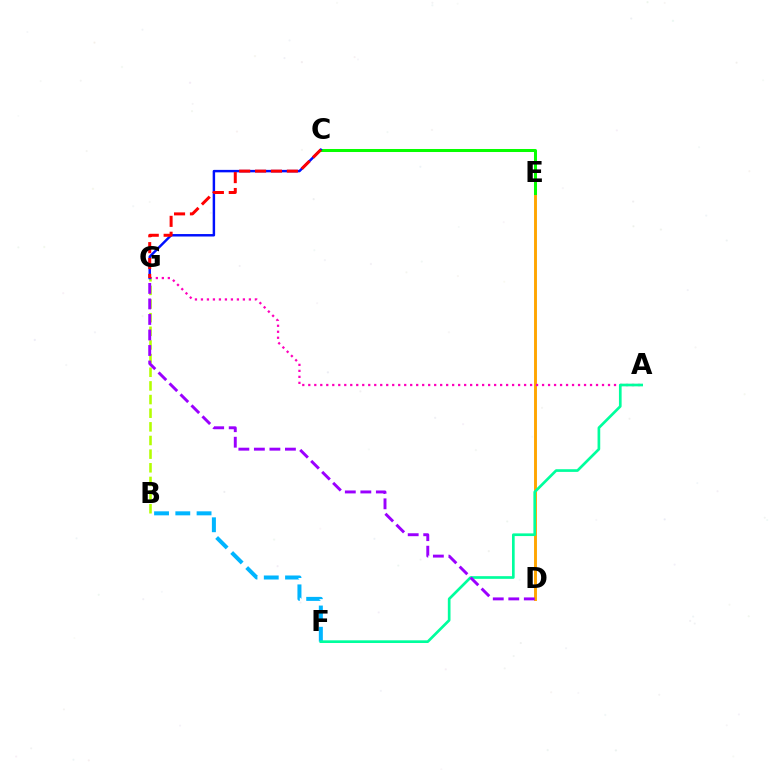{('D', 'E'): [{'color': '#ffa500', 'line_style': 'solid', 'thickness': 2.1}], ('B', 'F'): [{'color': '#00b5ff', 'line_style': 'dashed', 'thickness': 2.89}], ('A', 'G'): [{'color': '#ff00bd', 'line_style': 'dotted', 'thickness': 1.63}], ('C', 'E'): [{'color': '#08ff00', 'line_style': 'solid', 'thickness': 2.17}], ('B', 'G'): [{'color': '#b3ff00', 'line_style': 'dashed', 'thickness': 1.85}], ('C', 'G'): [{'color': '#0010ff', 'line_style': 'solid', 'thickness': 1.77}, {'color': '#ff0000', 'line_style': 'dashed', 'thickness': 2.16}], ('A', 'F'): [{'color': '#00ff9d', 'line_style': 'solid', 'thickness': 1.93}], ('D', 'G'): [{'color': '#9b00ff', 'line_style': 'dashed', 'thickness': 2.11}]}